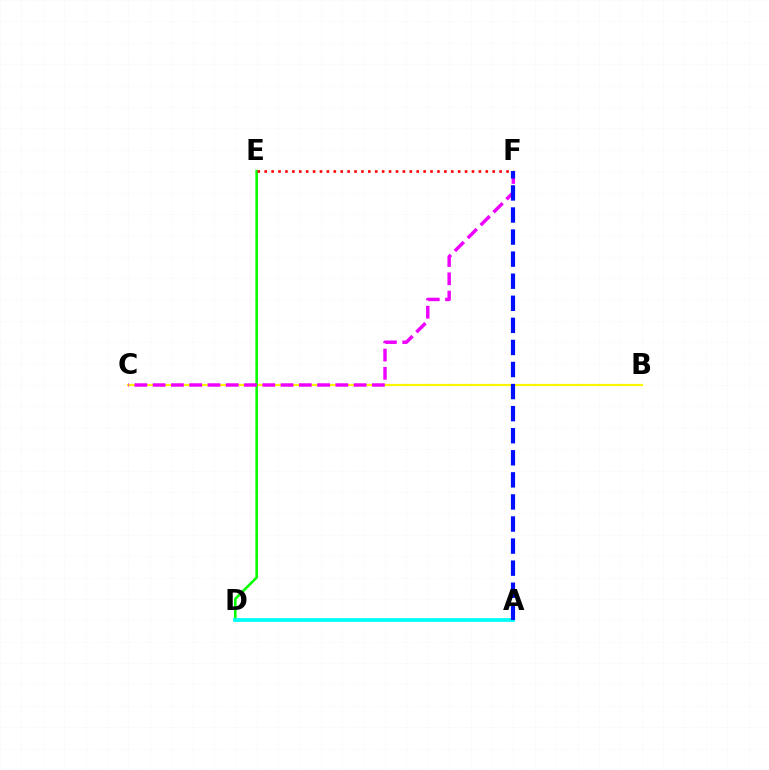{('B', 'C'): [{'color': '#fcf500', 'line_style': 'solid', 'thickness': 1.58}], ('D', 'E'): [{'color': '#08ff00', 'line_style': 'solid', 'thickness': 1.88}], ('E', 'F'): [{'color': '#ff0000', 'line_style': 'dotted', 'thickness': 1.88}], ('A', 'D'): [{'color': '#00fff6', 'line_style': 'solid', 'thickness': 2.71}], ('C', 'F'): [{'color': '#ee00ff', 'line_style': 'dashed', 'thickness': 2.48}], ('A', 'F'): [{'color': '#0010ff', 'line_style': 'dashed', 'thickness': 3.0}]}